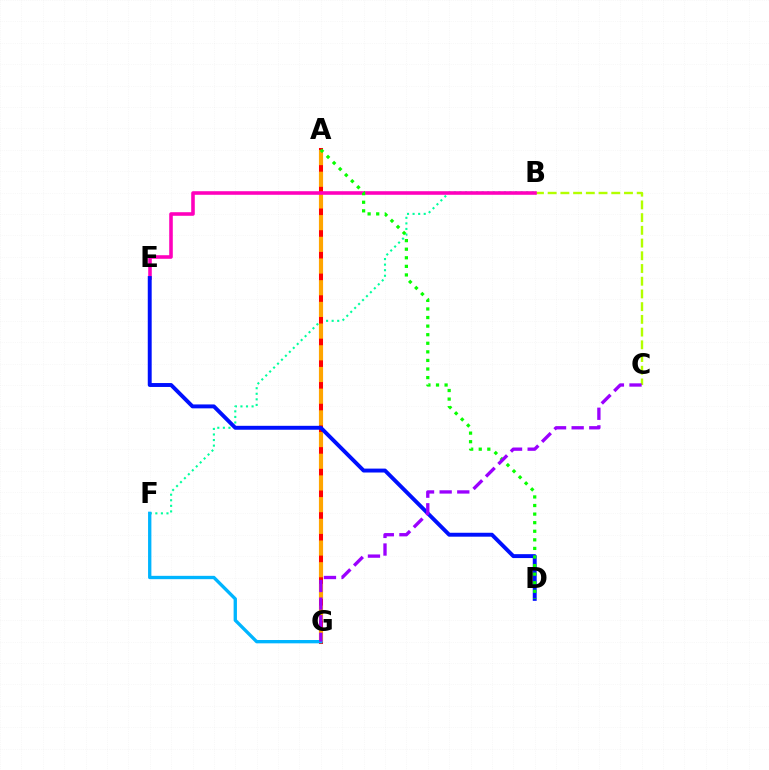{('B', 'F'): [{'color': '#00ff9d', 'line_style': 'dotted', 'thickness': 1.51}], ('B', 'C'): [{'color': '#b3ff00', 'line_style': 'dashed', 'thickness': 1.73}], ('A', 'G'): [{'color': '#ff0000', 'line_style': 'solid', 'thickness': 2.91}, {'color': '#ffa500', 'line_style': 'dashed', 'thickness': 2.95}], ('B', 'E'): [{'color': '#ff00bd', 'line_style': 'solid', 'thickness': 2.58}], ('D', 'E'): [{'color': '#0010ff', 'line_style': 'solid', 'thickness': 2.82}], ('F', 'G'): [{'color': '#00b5ff', 'line_style': 'solid', 'thickness': 2.4}], ('A', 'D'): [{'color': '#08ff00', 'line_style': 'dotted', 'thickness': 2.33}], ('C', 'G'): [{'color': '#9b00ff', 'line_style': 'dashed', 'thickness': 2.39}]}